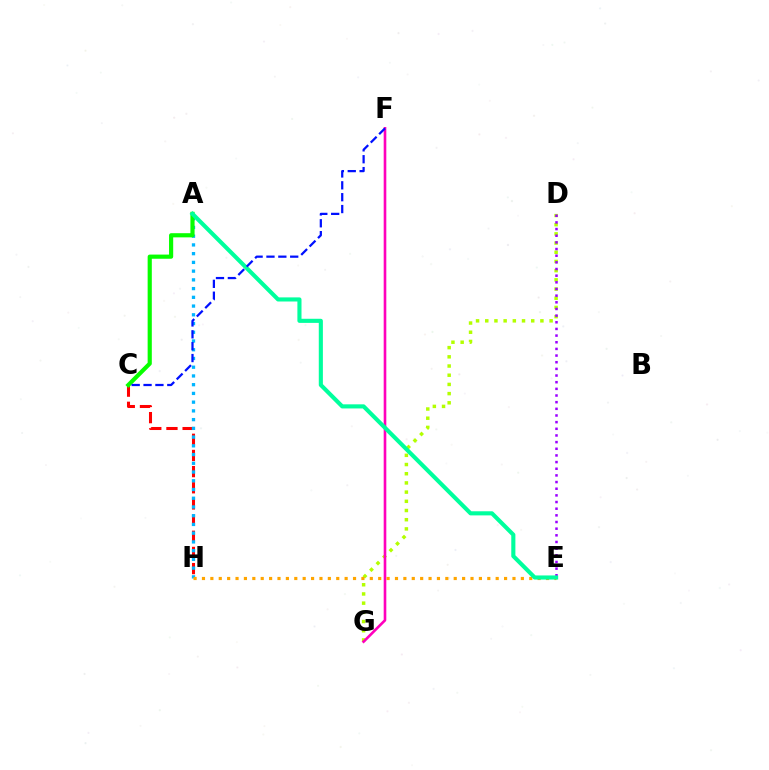{('C', 'H'): [{'color': '#ff0000', 'line_style': 'dashed', 'thickness': 2.2}], ('D', 'G'): [{'color': '#b3ff00', 'line_style': 'dotted', 'thickness': 2.5}], ('F', 'G'): [{'color': '#ff00bd', 'line_style': 'solid', 'thickness': 1.89}], ('A', 'H'): [{'color': '#00b5ff', 'line_style': 'dotted', 'thickness': 2.37}], ('D', 'E'): [{'color': '#9b00ff', 'line_style': 'dotted', 'thickness': 1.81}], ('A', 'C'): [{'color': '#08ff00', 'line_style': 'solid', 'thickness': 3.0}], ('E', 'H'): [{'color': '#ffa500', 'line_style': 'dotted', 'thickness': 2.28}], ('A', 'E'): [{'color': '#00ff9d', 'line_style': 'solid', 'thickness': 2.96}], ('C', 'F'): [{'color': '#0010ff', 'line_style': 'dashed', 'thickness': 1.61}]}